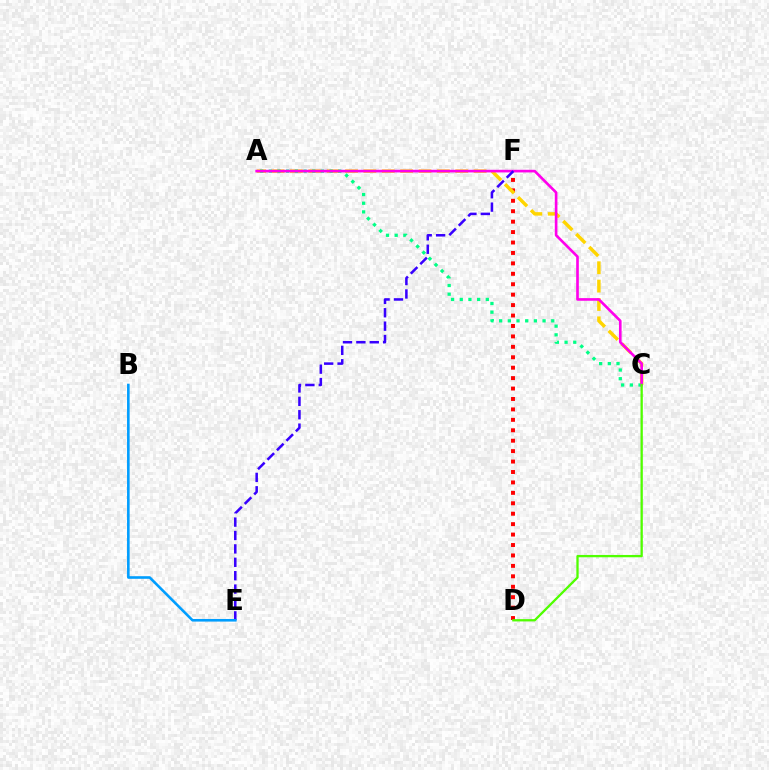{('D', 'F'): [{'color': '#ff0000', 'line_style': 'dotted', 'thickness': 2.83}], ('A', 'C'): [{'color': '#ffd500', 'line_style': 'dashed', 'thickness': 2.5}, {'color': '#00ff86', 'line_style': 'dotted', 'thickness': 2.36}, {'color': '#ff00ed', 'line_style': 'solid', 'thickness': 1.9}], ('C', 'D'): [{'color': '#4fff00', 'line_style': 'solid', 'thickness': 1.66}], ('E', 'F'): [{'color': '#3700ff', 'line_style': 'dashed', 'thickness': 1.82}], ('B', 'E'): [{'color': '#009eff', 'line_style': 'solid', 'thickness': 1.88}]}